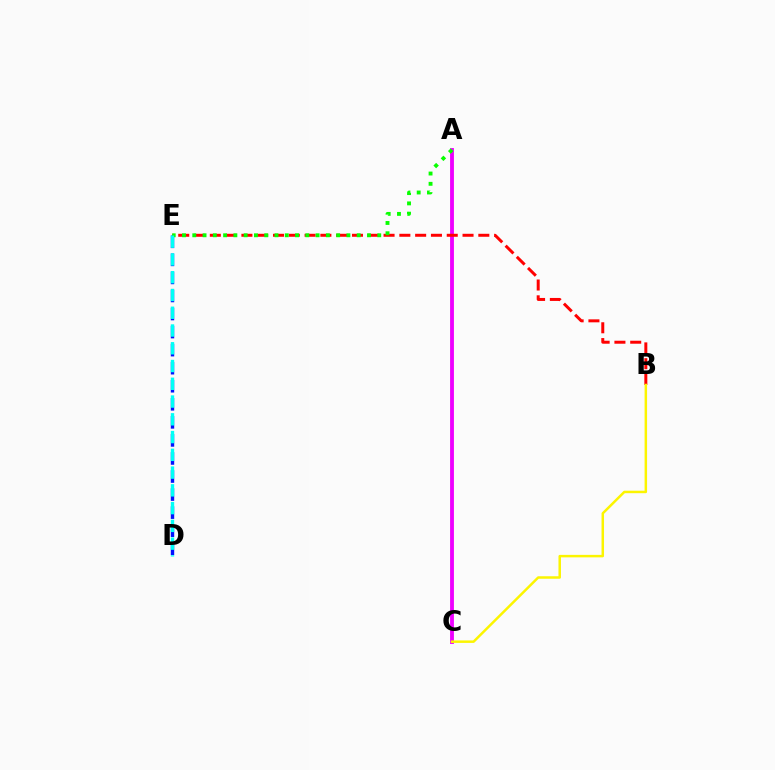{('A', 'C'): [{'color': '#ee00ff', 'line_style': 'solid', 'thickness': 2.77}], ('D', 'E'): [{'color': '#0010ff', 'line_style': 'dashed', 'thickness': 2.45}, {'color': '#00fff6', 'line_style': 'dashed', 'thickness': 2.41}], ('B', 'E'): [{'color': '#ff0000', 'line_style': 'dashed', 'thickness': 2.15}], ('A', 'E'): [{'color': '#08ff00', 'line_style': 'dotted', 'thickness': 2.79}], ('B', 'C'): [{'color': '#fcf500', 'line_style': 'solid', 'thickness': 1.79}]}